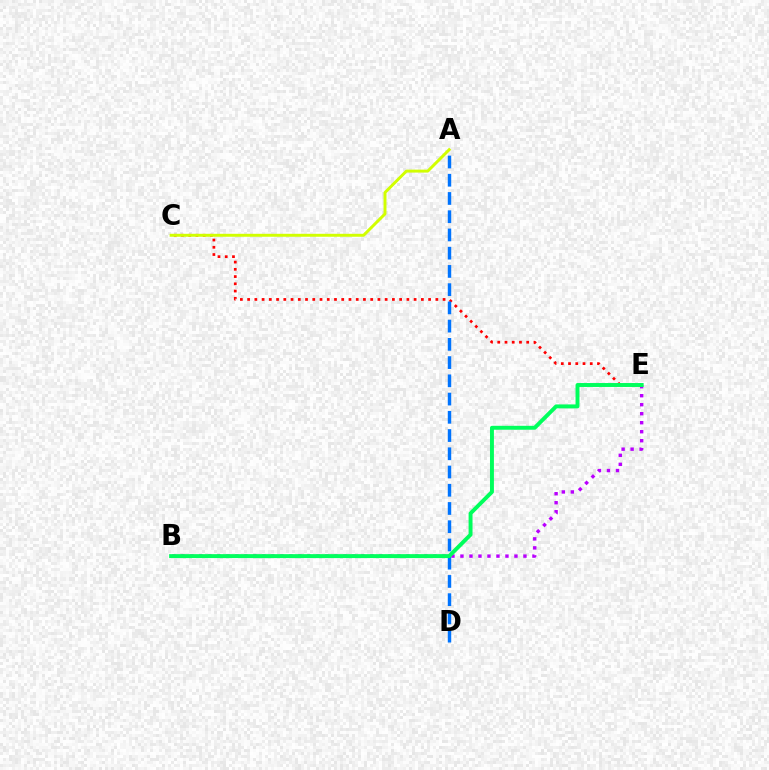{('C', 'E'): [{'color': '#ff0000', 'line_style': 'dotted', 'thickness': 1.97}], ('A', 'D'): [{'color': '#0074ff', 'line_style': 'dashed', 'thickness': 2.48}], ('A', 'C'): [{'color': '#d1ff00', 'line_style': 'solid', 'thickness': 2.12}], ('B', 'E'): [{'color': '#b900ff', 'line_style': 'dotted', 'thickness': 2.45}, {'color': '#00ff5c', 'line_style': 'solid', 'thickness': 2.83}]}